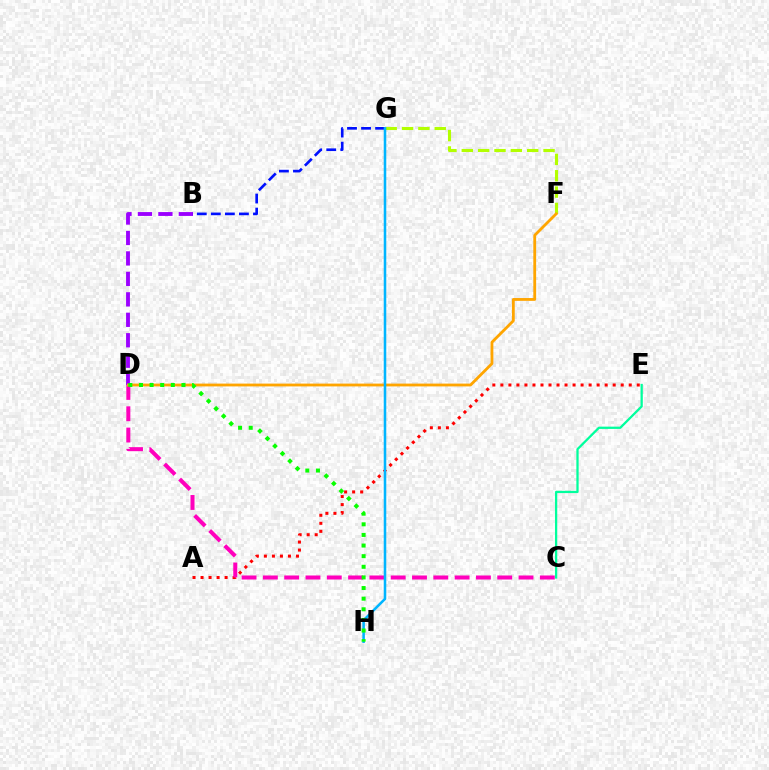{('A', 'E'): [{'color': '#ff0000', 'line_style': 'dotted', 'thickness': 2.18}], ('F', 'G'): [{'color': '#b3ff00', 'line_style': 'dashed', 'thickness': 2.22}], ('B', 'D'): [{'color': '#9b00ff', 'line_style': 'dashed', 'thickness': 2.78}], ('C', 'D'): [{'color': '#ff00bd', 'line_style': 'dashed', 'thickness': 2.89}], ('D', 'F'): [{'color': '#ffa500', 'line_style': 'solid', 'thickness': 2.03}], ('C', 'E'): [{'color': '#00ff9d', 'line_style': 'solid', 'thickness': 1.64}], ('B', 'G'): [{'color': '#0010ff', 'line_style': 'dashed', 'thickness': 1.91}], ('G', 'H'): [{'color': '#00b5ff', 'line_style': 'solid', 'thickness': 1.84}], ('D', 'H'): [{'color': '#08ff00', 'line_style': 'dotted', 'thickness': 2.89}]}